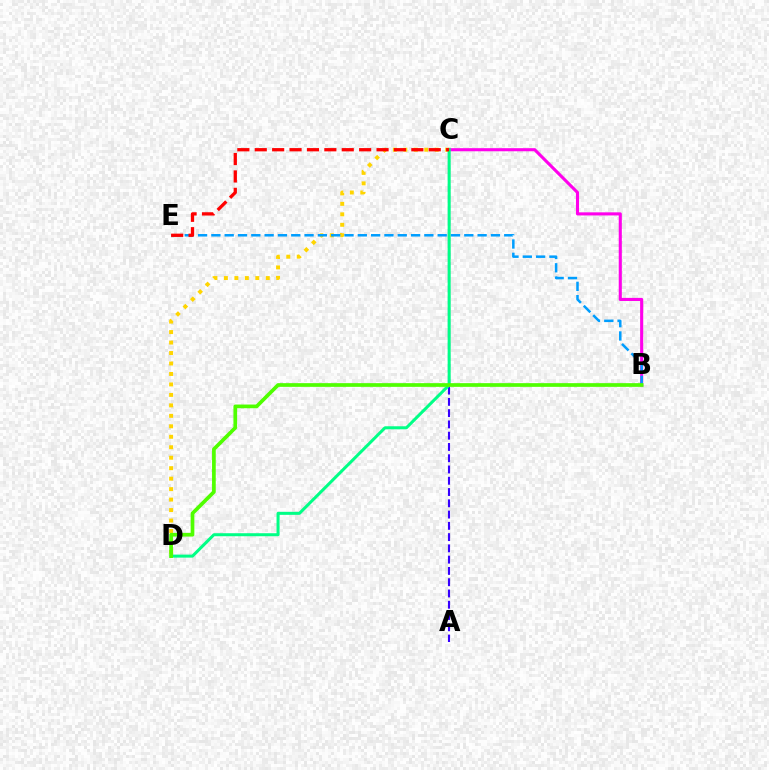{('B', 'C'): [{'color': '#ff00ed', 'line_style': 'solid', 'thickness': 2.23}], ('C', 'D'): [{'color': '#ffd500', 'line_style': 'dotted', 'thickness': 2.84}, {'color': '#00ff86', 'line_style': 'solid', 'thickness': 2.17}], ('A', 'C'): [{'color': '#3700ff', 'line_style': 'dashed', 'thickness': 1.53}], ('B', 'E'): [{'color': '#009eff', 'line_style': 'dashed', 'thickness': 1.81}], ('C', 'E'): [{'color': '#ff0000', 'line_style': 'dashed', 'thickness': 2.36}], ('B', 'D'): [{'color': '#4fff00', 'line_style': 'solid', 'thickness': 2.66}]}